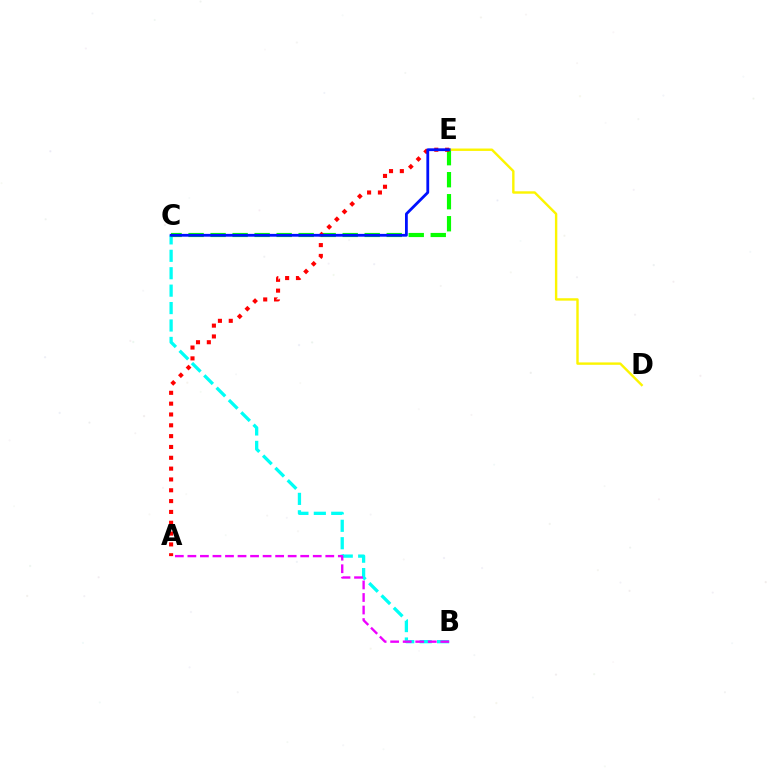{('B', 'C'): [{'color': '#00fff6', 'line_style': 'dashed', 'thickness': 2.37}], ('A', 'B'): [{'color': '#ee00ff', 'line_style': 'dashed', 'thickness': 1.7}], ('C', 'E'): [{'color': '#08ff00', 'line_style': 'dashed', 'thickness': 2.99}, {'color': '#0010ff', 'line_style': 'solid', 'thickness': 2.01}], ('D', 'E'): [{'color': '#fcf500', 'line_style': 'solid', 'thickness': 1.73}], ('A', 'E'): [{'color': '#ff0000', 'line_style': 'dotted', 'thickness': 2.94}]}